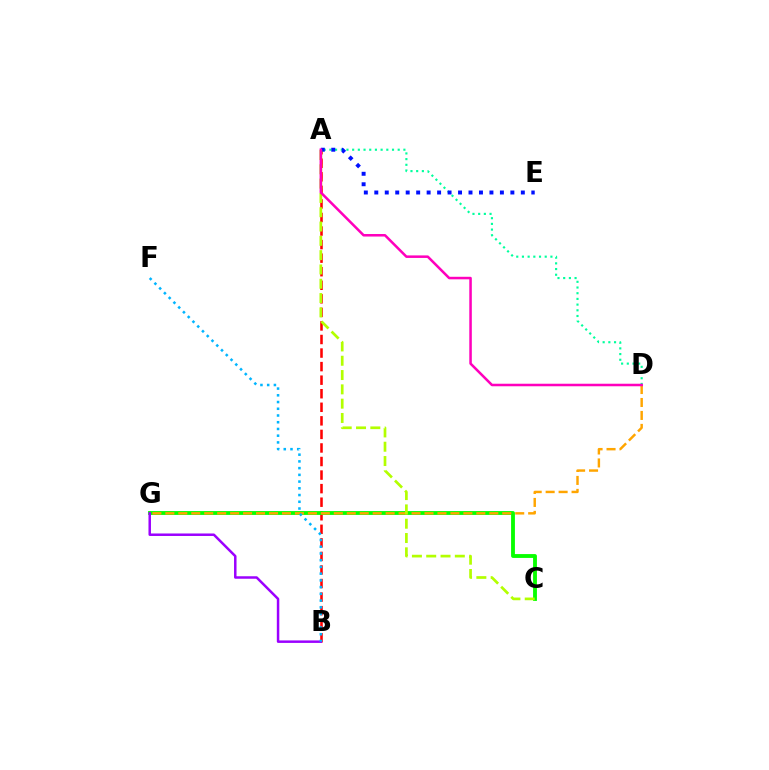{('A', 'B'): [{'color': '#ff0000', 'line_style': 'dashed', 'thickness': 1.84}], ('C', 'G'): [{'color': '#08ff00', 'line_style': 'solid', 'thickness': 2.77}], ('D', 'G'): [{'color': '#ffa500', 'line_style': 'dashed', 'thickness': 1.76}], ('A', 'D'): [{'color': '#00ff9d', 'line_style': 'dotted', 'thickness': 1.55}, {'color': '#ff00bd', 'line_style': 'solid', 'thickness': 1.82}], ('A', 'E'): [{'color': '#0010ff', 'line_style': 'dotted', 'thickness': 2.84}], ('B', 'G'): [{'color': '#9b00ff', 'line_style': 'solid', 'thickness': 1.79}], ('A', 'C'): [{'color': '#b3ff00', 'line_style': 'dashed', 'thickness': 1.94}], ('B', 'F'): [{'color': '#00b5ff', 'line_style': 'dotted', 'thickness': 1.83}]}